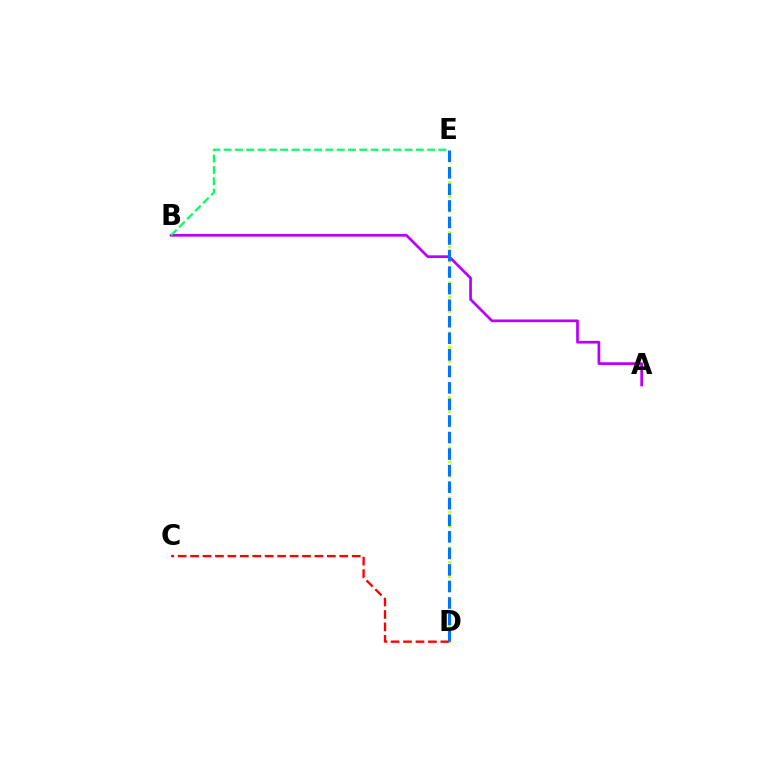{('A', 'B'): [{'color': '#b900ff', 'line_style': 'solid', 'thickness': 1.96}], ('D', 'E'): [{'color': '#d1ff00', 'line_style': 'dotted', 'thickness': 1.95}, {'color': '#0074ff', 'line_style': 'dashed', 'thickness': 2.25}], ('B', 'E'): [{'color': '#00ff5c', 'line_style': 'dashed', 'thickness': 1.54}], ('C', 'D'): [{'color': '#ff0000', 'line_style': 'dashed', 'thickness': 1.69}]}